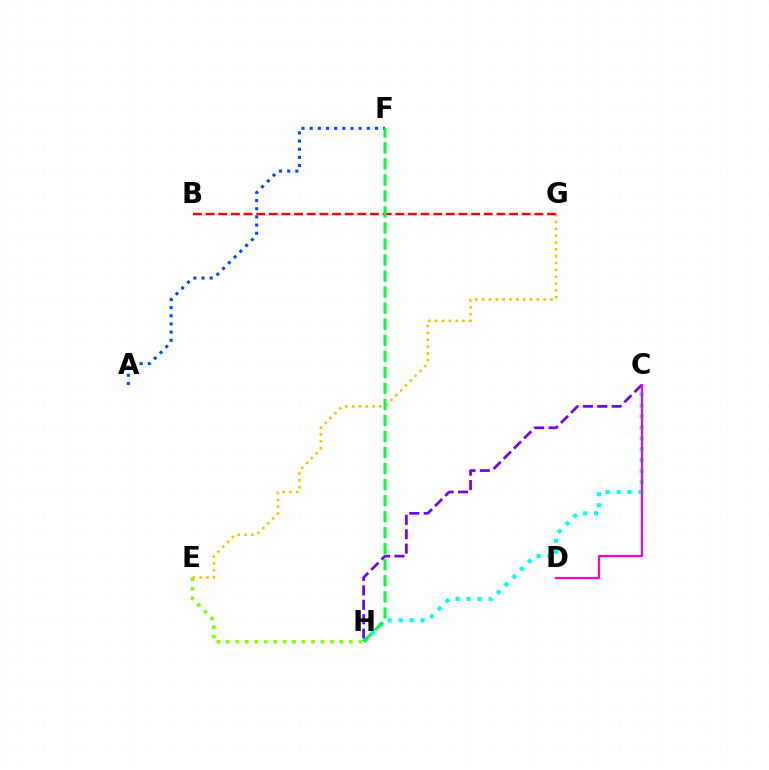{('A', 'F'): [{'color': '#004bff', 'line_style': 'dotted', 'thickness': 2.22}], ('C', 'H'): [{'color': '#00fff6', 'line_style': 'dotted', 'thickness': 2.98}, {'color': '#7200ff', 'line_style': 'dashed', 'thickness': 1.96}], ('E', 'H'): [{'color': '#84ff00', 'line_style': 'dotted', 'thickness': 2.57}], ('E', 'G'): [{'color': '#ffbd00', 'line_style': 'dotted', 'thickness': 1.86}], ('B', 'G'): [{'color': '#ff0000', 'line_style': 'dashed', 'thickness': 1.72}], ('F', 'H'): [{'color': '#00ff39', 'line_style': 'dashed', 'thickness': 2.18}], ('C', 'D'): [{'color': '#ff00cf', 'line_style': 'solid', 'thickness': 1.58}]}